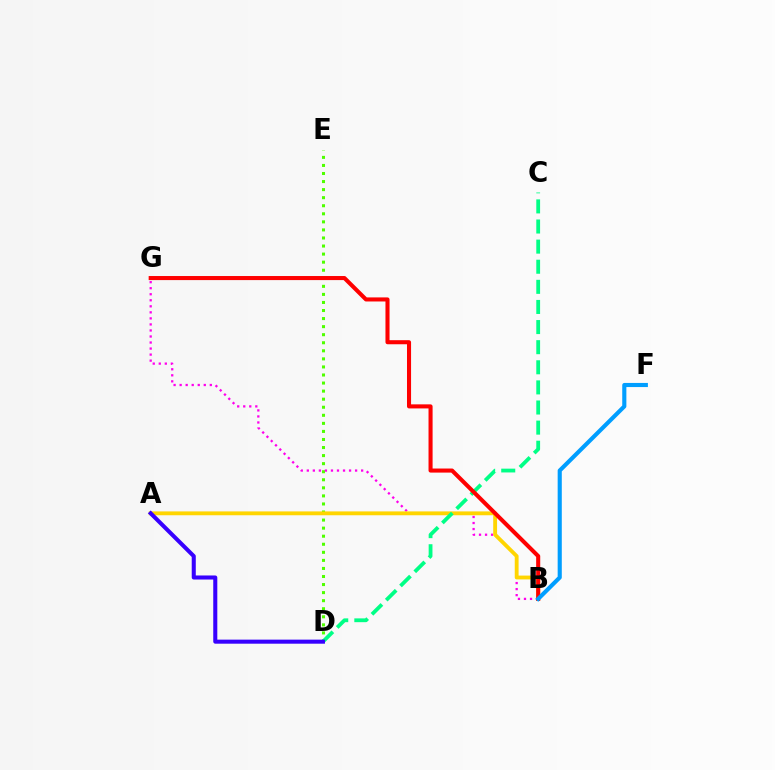{('D', 'E'): [{'color': '#4fff00', 'line_style': 'dotted', 'thickness': 2.19}], ('B', 'G'): [{'color': '#ff00ed', 'line_style': 'dotted', 'thickness': 1.64}, {'color': '#ff0000', 'line_style': 'solid', 'thickness': 2.93}], ('A', 'B'): [{'color': '#ffd500', 'line_style': 'solid', 'thickness': 2.77}], ('C', 'D'): [{'color': '#00ff86', 'line_style': 'dashed', 'thickness': 2.73}], ('A', 'D'): [{'color': '#3700ff', 'line_style': 'solid', 'thickness': 2.92}], ('B', 'F'): [{'color': '#009eff', 'line_style': 'solid', 'thickness': 2.97}]}